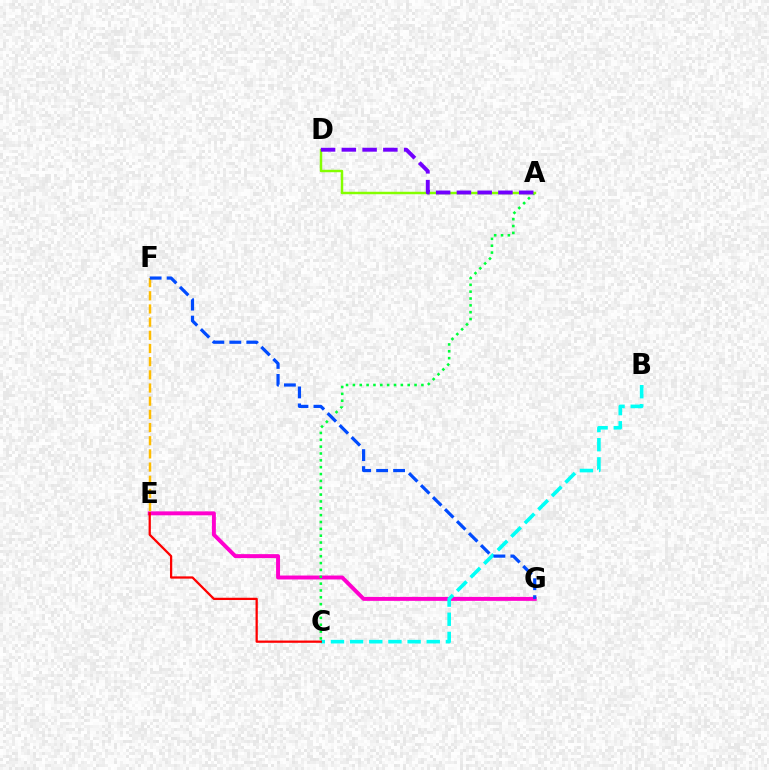{('E', 'G'): [{'color': '#ff00cf', 'line_style': 'solid', 'thickness': 2.84}], ('A', 'C'): [{'color': '#00ff39', 'line_style': 'dotted', 'thickness': 1.86}], ('A', 'D'): [{'color': '#84ff00', 'line_style': 'solid', 'thickness': 1.77}, {'color': '#7200ff', 'line_style': 'dashed', 'thickness': 2.82}], ('B', 'C'): [{'color': '#00fff6', 'line_style': 'dashed', 'thickness': 2.6}], ('E', 'F'): [{'color': '#ffbd00', 'line_style': 'dashed', 'thickness': 1.79}], ('C', 'E'): [{'color': '#ff0000', 'line_style': 'solid', 'thickness': 1.63}], ('F', 'G'): [{'color': '#004bff', 'line_style': 'dashed', 'thickness': 2.31}]}